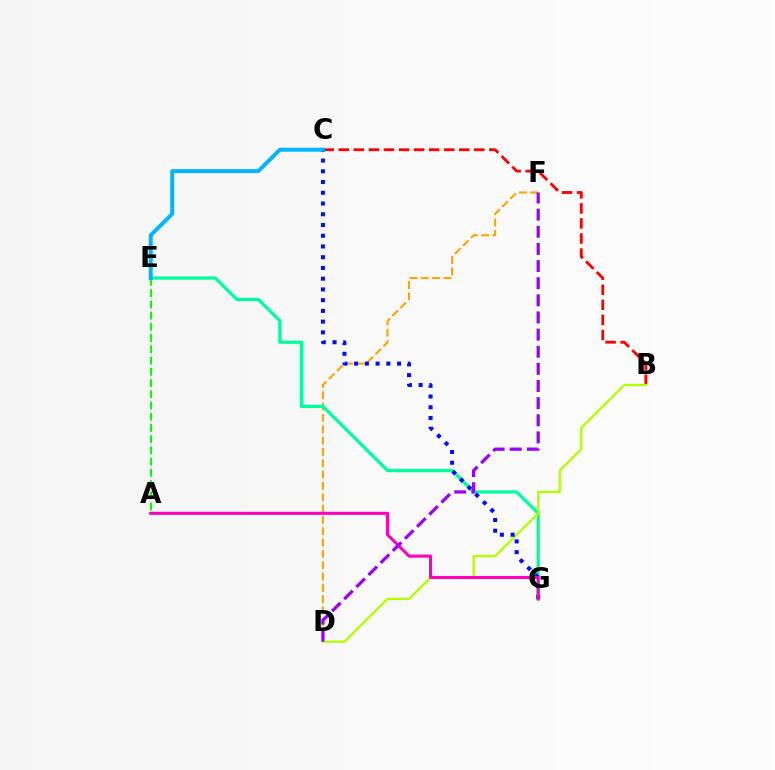{('A', 'E'): [{'color': '#08ff00', 'line_style': 'dashed', 'thickness': 1.53}], ('B', 'C'): [{'color': '#ff0000', 'line_style': 'dashed', 'thickness': 2.05}], ('D', 'F'): [{'color': '#ffa500', 'line_style': 'dashed', 'thickness': 1.54}, {'color': '#9b00ff', 'line_style': 'dashed', 'thickness': 2.33}], ('E', 'G'): [{'color': '#00ff9d', 'line_style': 'solid', 'thickness': 2.36}], ('B', 'D'): [{'color': '#b3ff00', 'line_style': 'solid', 'thickness': 1.66}], ('C', 'G'): [{'color': '#0010ff', 'line_style': 'dotted', 'thickness': 2.92}], ('A', 'G'): [{'color': '#ff00bd', 'line_style': 'solid', 'thickness': 2.22}], ('C', 'E'): [{'color': '#00b5ff', 'line_style': 'solid', 'thickness': 2.85}]}